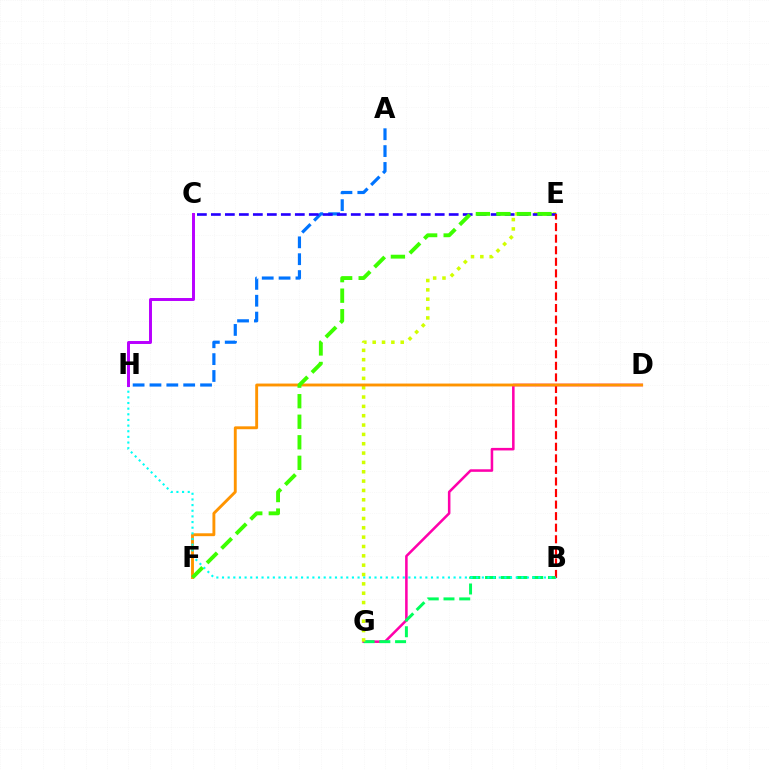{('D', 'G'): [{'color': '#ff00ac', 'line_style': 'solid', 'thickness': 1.83}], ('B', 'G'): [{'color': '#00ff5c', 'line_style': 'dashed', 'thickness': 2.14}], ('A', 'H'): [{'color': '#0074ff', 'line_style': 'dashed', 'thickness': 2.29}], ('E', 'G'): [{'color': '#d1ff00', 'line_style': 'dotted', 'thickness': 2.54}], ('C', 'E'): [{'color': '#2500ff', 'line_style': 'dashed', 'thickness': 1.9}], ('B', 'E'): [{'color': '#ff0000', 'line_style': 'dashed', 'thickness': 1.57}], ('D', 'F'): [{'color': '#ff9400', 'line_style': 'solid', 'thickness': 2.08}], ('B', 'H'): [{'color': '#00fff6', 'line_style': 'dotted', 'thickness': 1.53}], ('E', 'F'): [{'color': '#3dff00', 'line_style': 'dashed', 'thickness': 2.79}], ('C', 'H'): [{'color': '#b900ff', 'line_style': 'solid', 'thickness': 2.13}]}